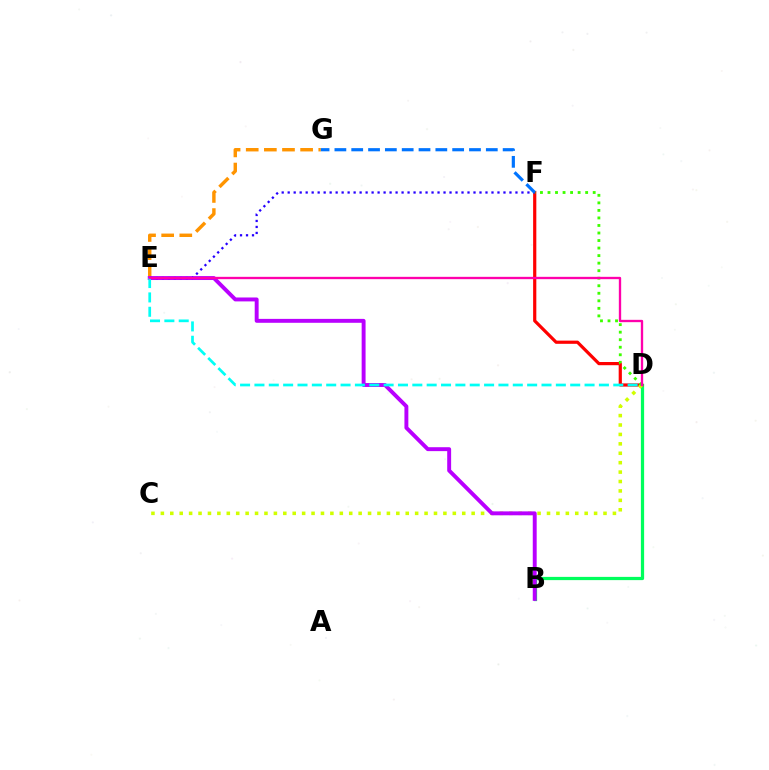{('B', 'D'): [{'color': '#00ff5c', 'line_style': 'solid', 'thickness': 2.33}], ('E', 'G'): [{'color': '#ff9400', 'line_style': 'dashed', 'thickness': 2.46}], ('D', 'F'): [{'color': '#ff0000', 'line_style': 'solid', 'thickness': 2.3}, {'color': '#3dff00', 'line_style': 'dotted', 'thickness': 2.05}], ('C', 'D'): [{'color': '#d1ff00', 'line_style': 'dotted', 'thickness': 2.56}], ('B', 'E'): [{'color': '#b900ff', 'line_style': 'solid', 'thickness': 2.82}], ('E', 'F'): [{'color': '#2500ff', 'line_style': 'dotted', 'thickness': 1.63}], ('D', 'E'): [{'color': '#00fff6', 'line_style': 'dashed', 'thickness': 1.95}, {'color': '#ff00ac', 'line_style': 'solid', 'thickness': 1.68}], ('F', 'G'): [{'color': '#0074ff', 'line_style': 'dashed', 'thickness': 2.29}]}